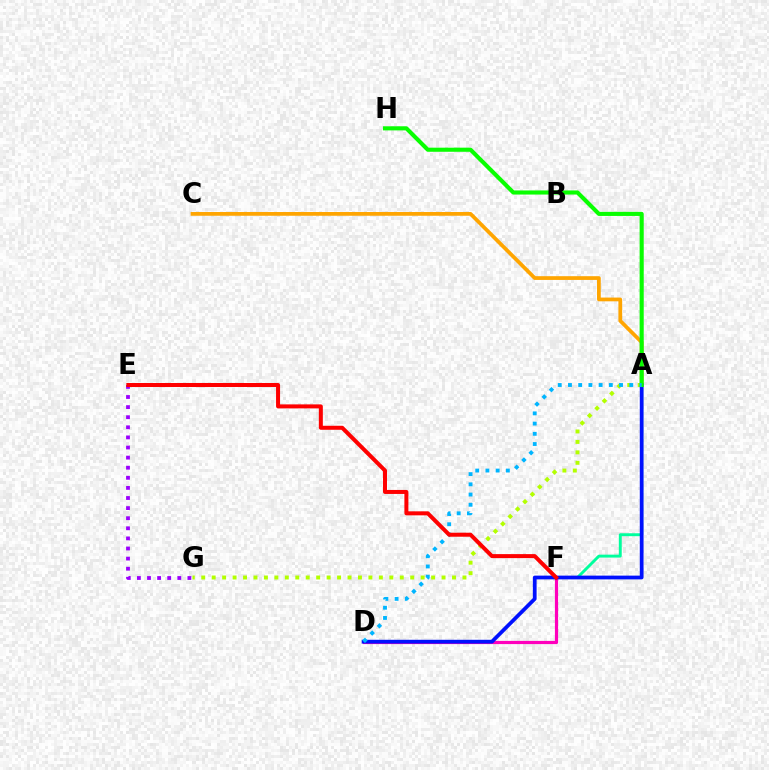{('D', 'F'): [{'color': '#ff00bd', 'line_style': 'solid', 'thickness': 2.3}], ('A', 'C'): [{'color': '#ffa500', 'line_style': 'solid', 'thickness': 2.7}], ('A', 'F'): [{'color': '#00ff9d', 'line_style': 'solid', 'thickness': 2.1}], ('A', 'D'): [{'color': '#0010ff', 'line_style': 'solid', 'thickness': 2.71}, {'color': '#00b5ff', 'line_style': 'dotted', 'thickness': 2.78}], ('A', 'G'): [{'color': '#b3ff00', 'line_style': 'dotted', 'thickness': 2.84}], ('A', 'H'): [{'color': '#08ff00', 'line_style': 'solid', 'thickness': 2.96}], ('E', 'G'): [{'color': '#9b00ff', 'line_style': 'dotted', 'thickness': 2.74}], ('E', 'F'): [{'color': '#ff0000', 'line_style': 'solid', 'thickness': 2.88}]}